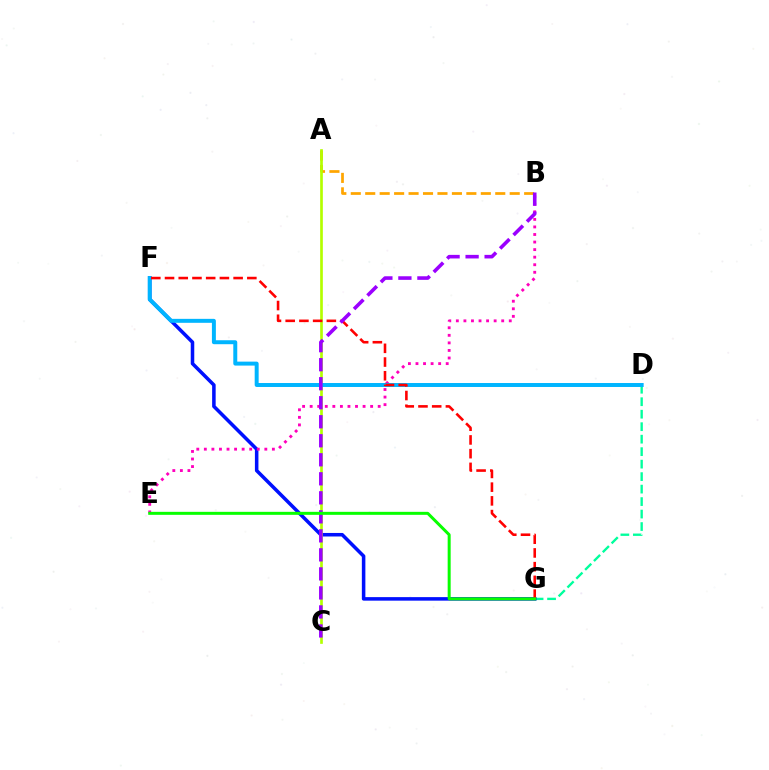{('D', 'G'): [{'color': '#00ff9d', 'line_style': 'dashed', 'thickness': 1.7}], ('F', 'G'): [{'color': '#0010ff', 'line_style': 'solid', 'thickness': 2.54}, {'color': '#ff0000', 'line_style': 'dashed', 'thickness': 1.86}], ('A', 'B'): [{'color': '#ffa500', 'line_style': 'dashed', 'thickness': 1.96}], ('B', 'E'): [{'color': '#ff00bd', 'line_style': 'dotted', 'thickness': 2.05}], ('A', 'C'): [{'color': '#b3ff00', 'line_style': 'solid', 'thickness': 1.93}], ('D', 'F'): [{'color': '#00b5ff', 'line_style': 'solid', 'thickness': 2.85}], ('B', 'C'): [{'color': '#9b00ff', 'line_style': 'dashed', 'thickness': 2.58}], ('E', 'G'): [{'color': '#08ff00', 'line_style': 'solid', 'thickness': 2.16}]}